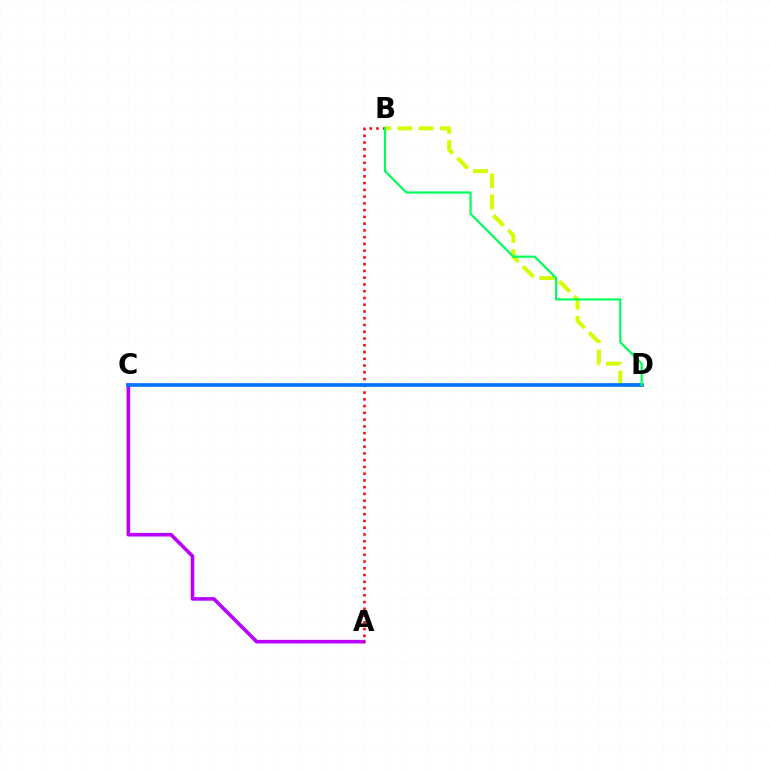{('A', 'C'): [{'color': '#b900ff', 'line_style': 'solid', 'thickness': 2.59}], ('A', 'B'): [{'color': '#ff0000', 'line_style': 'dotted', 'thickness': 1.84}], ('B', 'D'): [{'color': '#d1ff00', 'line_style': 'dashed', 'thickness': 2.88}, {'color': '#00ff5c', 'line_style': 'solid', 'thickness': 1.58}], ('C', 'D'): [{'color': '#0074ff', 'line_style': 'solid', 'thickness': 2.66}]}